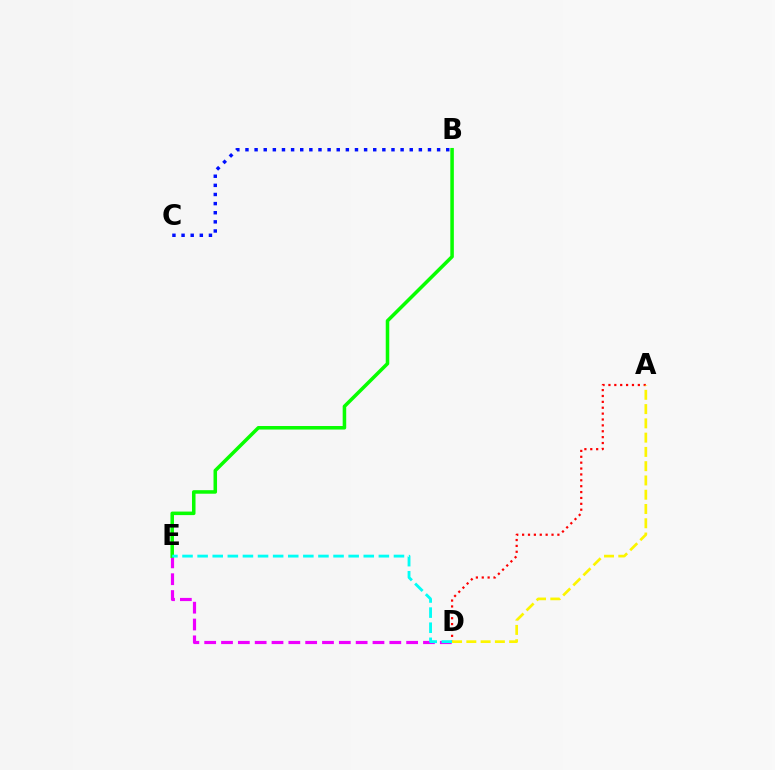{('D', 'E'): [{'color': '#ee00ff', 'line_style': 'dashed', 'thickness': 2.29}, {'color': '#00fff6', 'line_style': 'dashed', 'thickness': 2.05}], ('B', 'C'): [{'color': '#0010ff', 'line_style': 'dotted', 'thickness': 2.48}], ('A', 'D'): [{'color': '#ff0000', 'line_style': 'dotted', 'thickness': 1.6}, {'color': '#fcf500', 'line_style': 'dashed', 'thickness': 1.94}], ('B', 'E'): [{'color': '#08ff00', 'line_style': 'solid', 'thickness': 2.54}]}